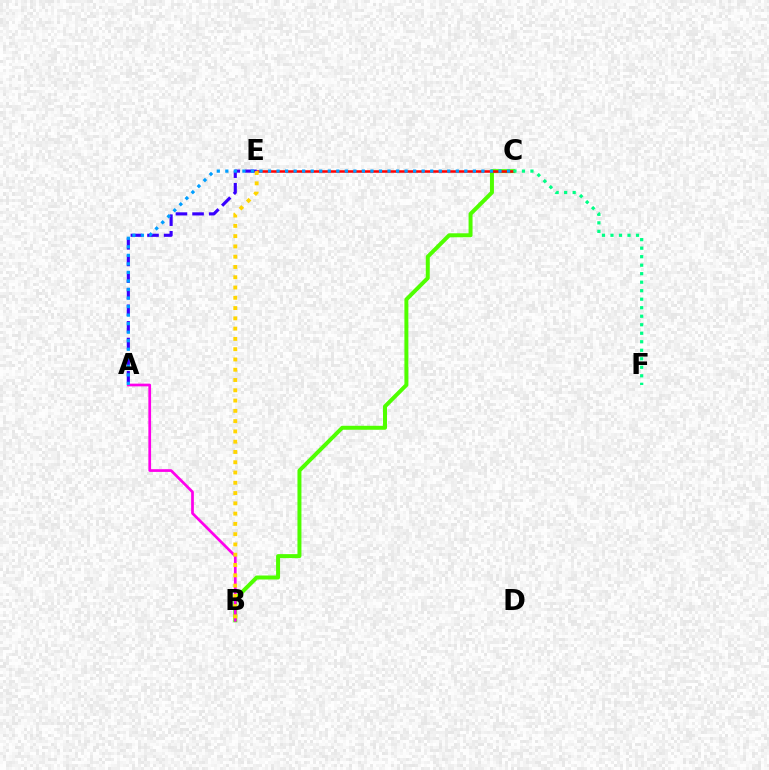{('B', 'C'): [{'color': '#4fff00', 'line_style': 'solid', 'thickness': 2.86}], ('C', 'E'): [{'color': '#ff0000', 'line_style': 'solid', 'thickness': 1.82}], ('A', 'E'): [{'color': '#3700ff', 'line_style': 'dashed', 'thickness': 2.26}], ('A', 'B'): [{'color': '#ff00ed', 'line_style': 'solid', 'thickness': 1.96}], ('A', 'C'): [{'color': '#009eff', 'line_style': 'dotted', 'thickness': 2.32}], ('B', 'E'): [{'color': '#ffd500', 'line_style': 'dotted', 'thickness': 2.79}], ('C', 'F'): [{'color': '#00ff86', 'line_style': 'dotted', 'thickness': 2.31}]}